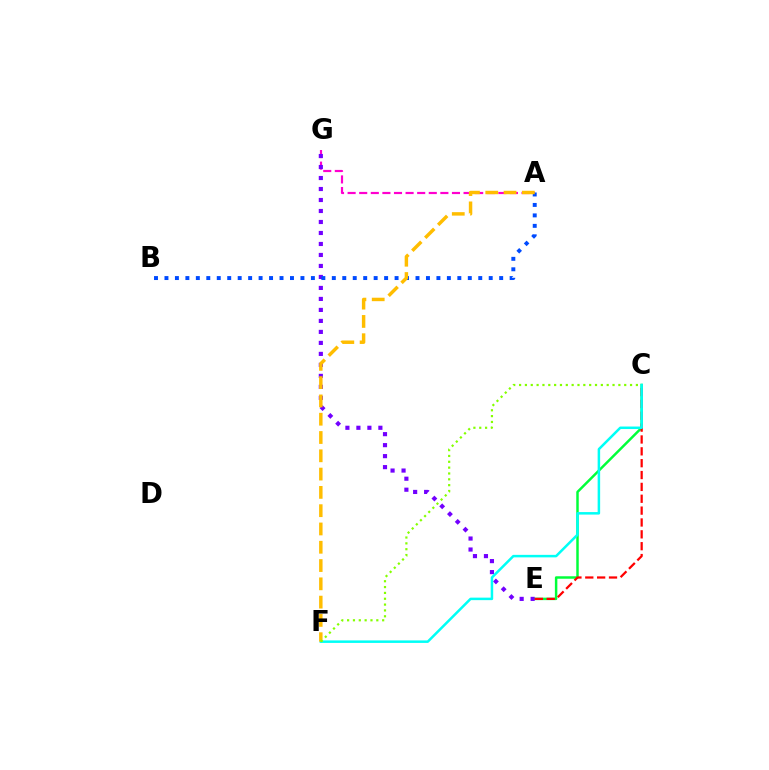{('A', 'G'): [{'color': '#ff00cf', 'line_style': 'dashed', 'thickness': 1.58}], ('C', 'E'): [{'color': '#00ff39', 'line_style': 'solid', 'thickness': 1.78}, {'color': '#ff0000', 'line_style': 'dashed', 'thickness': 1.61}], ('E', 'G'): [{'color': '#7200ff', 'line_style': 'dotted', 'thickness': 2.99}], ('C', 'F'): [{'color': '#00fff6', 'line_style': 'solid', 'thickness': 1.8}, {'color': '#84ff00', 'line_style': 'dotted', 'thickness': 1.59}], ('A', 'B'): [{'color': '#004bff', 'line_style': 'dotted', 'thickness': 2.84}], ('A', 'F'): [{'color': '#ffbd00', 'line_style': 'dashed', 'thickness': 2.48}]}